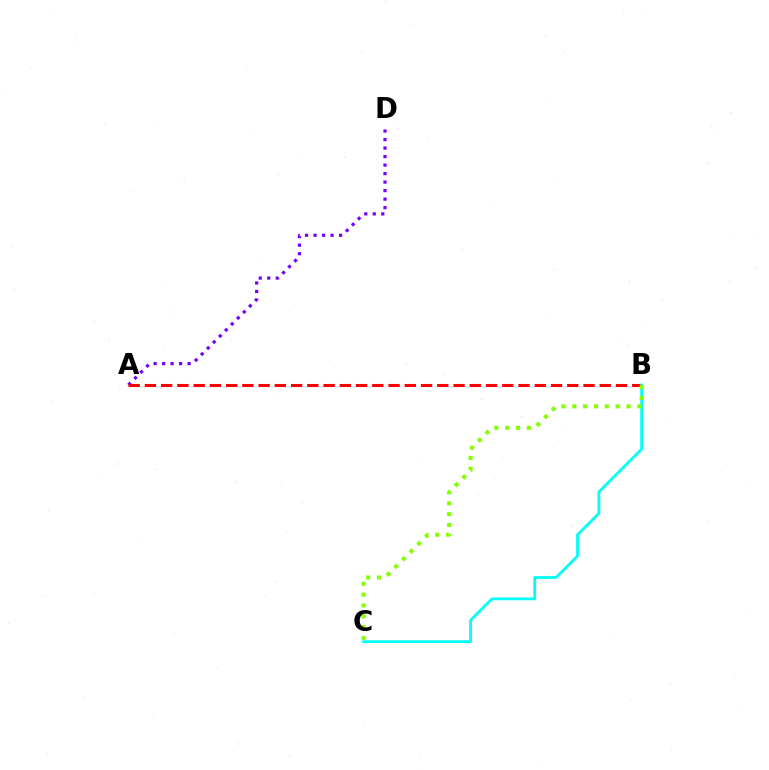{('A', 'D'): [{'color': '#7200ff', 'line_style': 'dotted', 'thickness': 2.31}], ('A', 'B'): [{'color': '#ff0000', 'line_style': 'dashed', 'thickness': 2.21}], ('B', 'C'): [{'color': '#00fff6', 'line_style': 'solid', 'thickness': 2.02}, {'color': '#84ff00', 'line_style': 'dotted', 'thickness': 2.95}]}